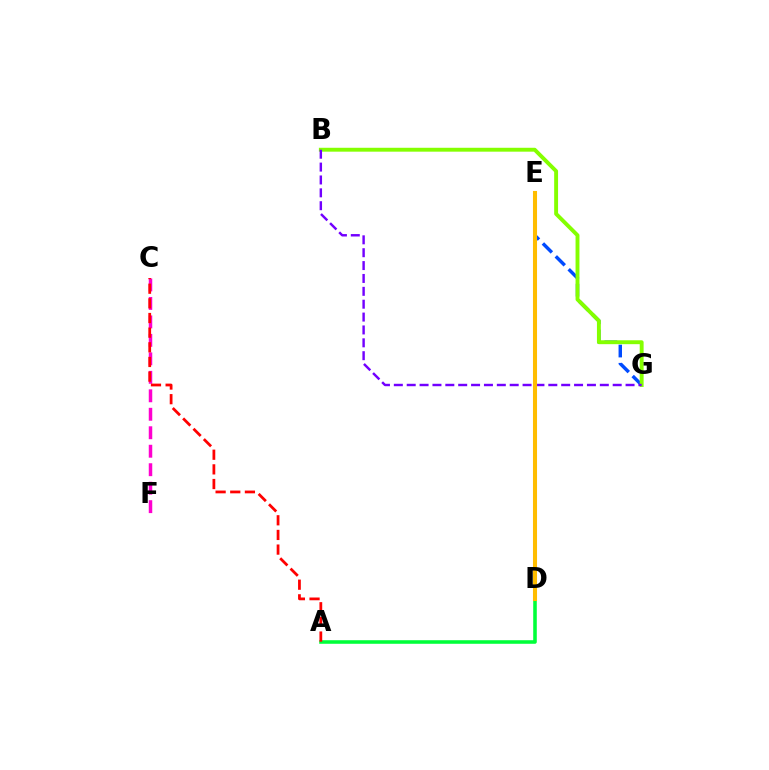{('A', 'D'): [{'color': '#00ff39', 'line_style': 'solid', 'thickness': 2.57}], ('E', 'G'): [{'color': '#004bff', 'line_style': 'dashed', 'thickness': 2.48}], ('C', 'F'): [{'color': '#ff00cf', 'line_style': 'dashed', 'thickness': 2.51}], ('D', 'E'): [{'color': '#00fff6', 'line_style': 'dashed', 'thickness': 2.82}, {'color': '#ffbd00', 'line_style': 'solid', 'thickness': 2.92}], ('B', 'G'): [{'color': '#84ff00', 'line_style': 'solid', 'thickness': 2.8}, {'color': '#7200ff', 'line_style': 'dashed', 'thickness': 1.75}], ('A', 'C'): [{'color': '#ff0000', 'line_style': 'dashed', 'thickness': 1.99}]}